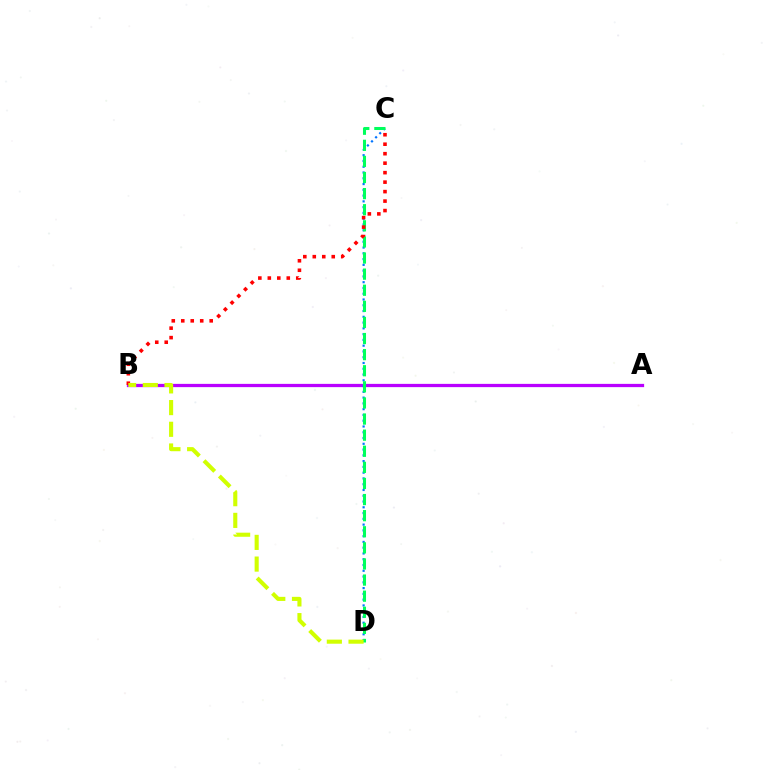{('A', 'B'): [{'color': '#b900ff', 'line_style': 'solid', 'thickness': 2.35}], ('C', 'D'): [{'color': '#0074ff', 'line_style': 'dotted', 'thickness': 1.57}, {'color': '#00ff5c', 'line_style': 'dashed', 'thickness': 2.19}], ('B', 'C'): [{'color': '#ff0000', 'line_style': 'dotted', 'thickness': 2.58}], ('B', 'D'): [{'color': '#d1ff00', 'line_style': 'dashed', 'thickness': 2.95}]}